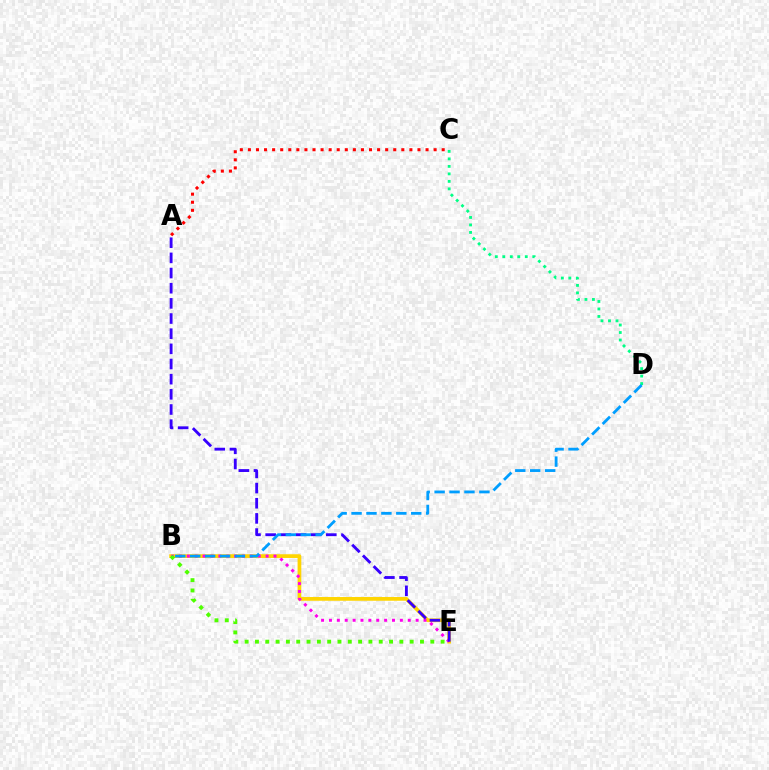{('B', 'E'): [{'color': '#ffd500', 'line_style': 'solid', 'thickness': 2.68}, {'color': '#ff00ed', 'line_style': 'dotted', 'thickness': 2.14}, {'color': '#4fff00', 'line_style': 'dotted', 'thickness': 2.8}], ('C', 'D'): [{'color': '#00ff86', 'line_style': 'dotted', 'thickness': 2.04}], ('A', 'E'): [{'color': '#3700ff', 'line_style': 'dashed', 'thickness': 2.06}], ('A', 'C'): [{'color': '#ff0000', 'line_style': 'dotted', 'thickness': 2.19}], ('B', 'D'): [{'color': '#009eff', 'line_style': 'dashed', 'thickness': 2.03}]}